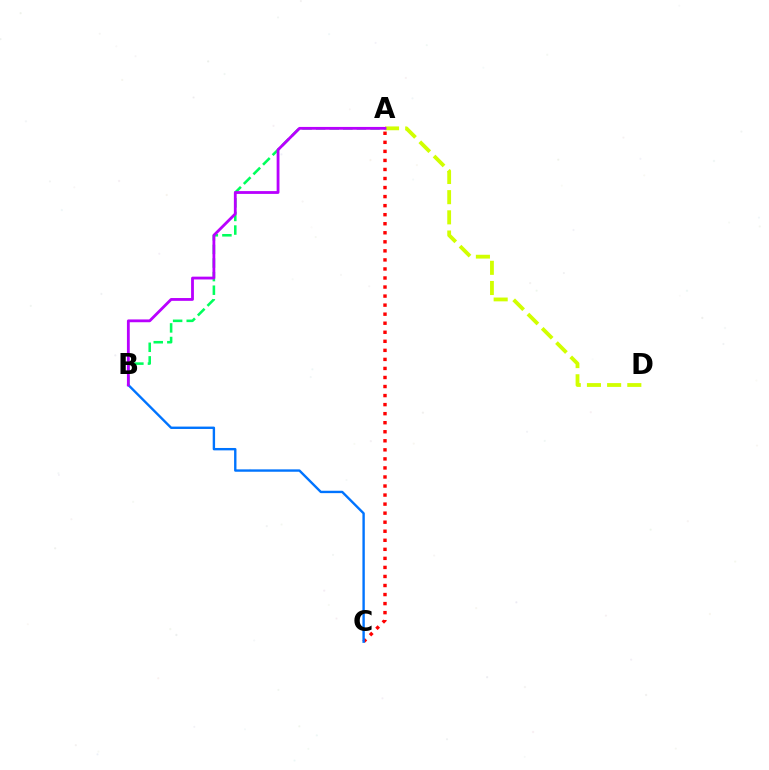{('A', 'D'): [{'color': '#d1ff00', 'line_style': 'dashed', 'thickness': 2.74}], ('A', 'B'): [{'color': '#00ff5c', 'line_style': 'dashed', 'thickness': 1.85}, {'color': '#b900ff', 'line_style': 'solid', 'thickness': 2.02}], ('A', 'C'): [{'color': '#ff0000', 'line_style': 'dotted', 'thickness': 2.46}], ('B', 'C'): [{'color': '#0074ff', 'line_style': 'solid', 'thickness': 1.72}]}